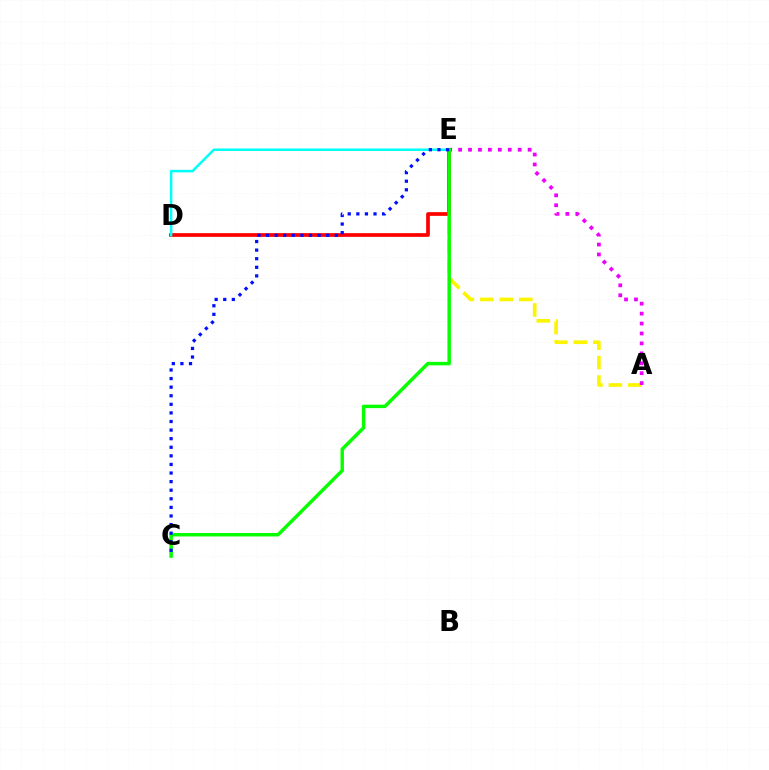{('A', 'E'): [{'color': '#fcf500', 'line_style': 'dashed', 'thickness': 2.64}, {'color': '#ee00ff', 'line_style': 'dotted', 'thickness': 2.7}], ('D', 'E'): [{'color': '#ff0000', 'line_style': 'solid', 'thickness': 2.67}, {'color': '#00fff6', 'line_style': 'solid', 'thickness': 1.8}], ('C', 'E'): [{'color': '#08ff00', 'line_style': 'solid', 'thickness': 2.49}, {'color': '#0010ff', 'line_style': 'dotted', 'thickness': 2.33}]}